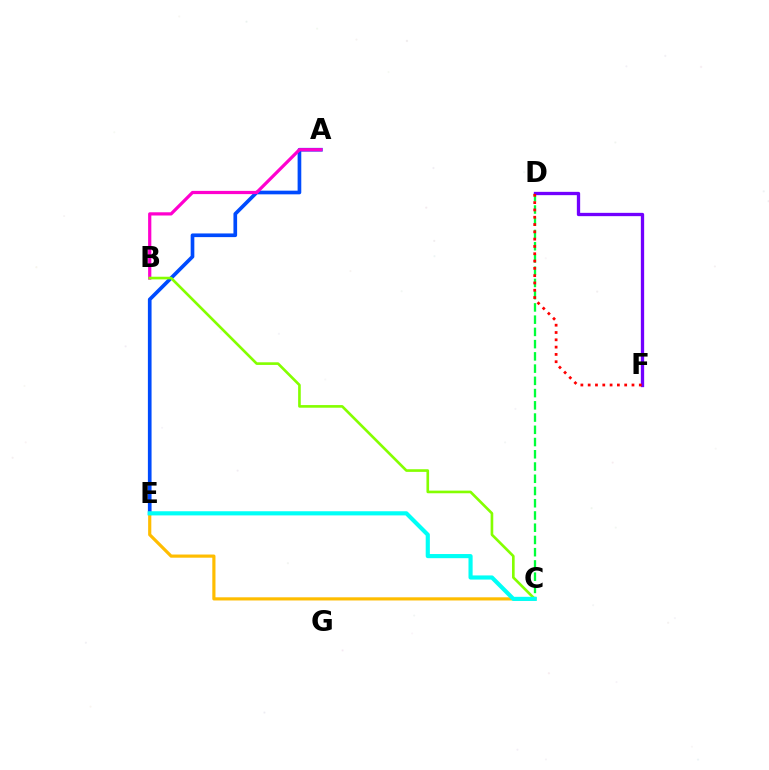{('C', 'D'): [{'color': '#00ff39', 'line_style': 'dashed', 'thickness': 1.66}], ('A', 'E'): [{'color': '#004bff', 'line_style': 'solid', 'thickness': 2.65}], ('A', 'B'): [{'color': '#ff00cf', 'line_style': 'solid', 'thickness': 2.32}], ('B', 'C'): [{'color': '#84ff00', 'line_style': 'solid', 'thickness': 1.9}], ('C', 'E'): [{'color': '#ffbd00', 'line_style': 'solid', 'thickness': 2.28}, {'color': '#00fff6', 'line_style': 'solid', 'thickness': 2.98}], ('D', 'F'): [{'color': '#7200ff', 'line_style': 'solid', 'thickness': 2.38}, {'color': '#ff0000', 'line_style': 'dotted', 'thickness': 1.98}]}